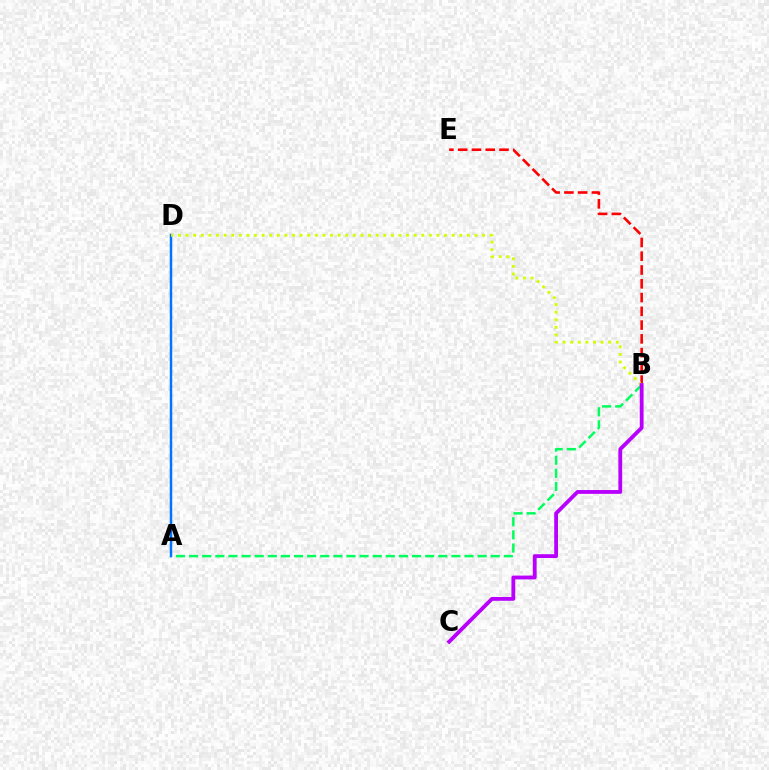{('B', 'E'): [{'color': '#ff0000', 'line_style': 'dashed', 'thickness': 1.87}], ('A', 'B'): [{'color': '#00ff5c', 'line_style': 'dashed', 'thickness': 1.78}], ('A', 'D'): [{'color': '#0074ff', 'line_style': 'solid', 'thickness': 1.78}], ('B', 'D'): [{'color': '#d1ff00', 'line_style': 'dotted', 'thickness': 2.07}], ('B', 'C'): [{'color': '#b900ff', 'line_style': 'solid', 'thickness': 2.75}]}